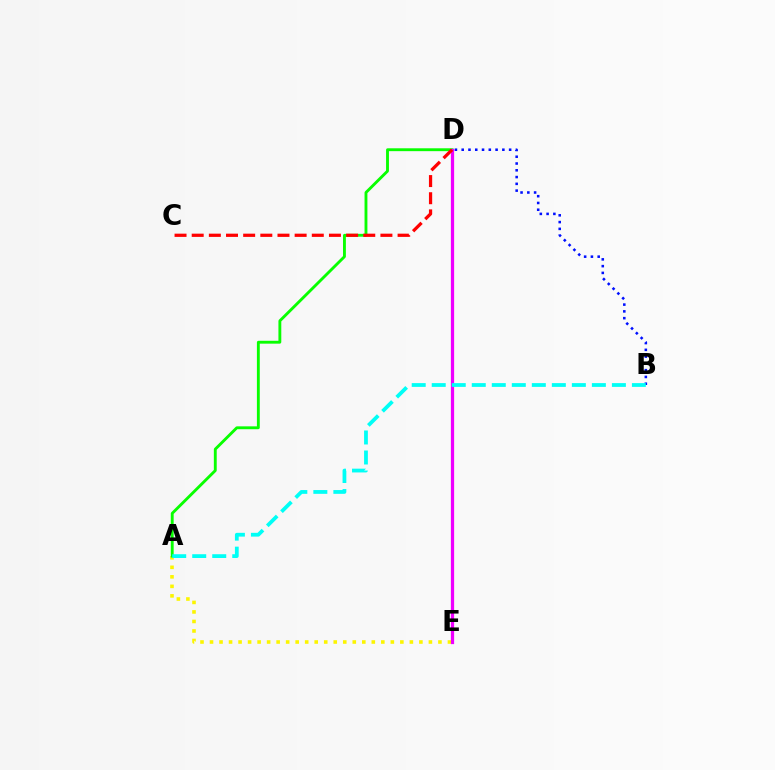{('A', 'E'): [{'color': '#fcf500', 'line_style': 'dotted', 'thickness': 2.59}], ('B', 'D'): [{'color': '#0010ff', 'line_style': 'dotted', 'thickness': 1.84}], ('A', 'D'): [{'color': '#08ff00', 'line_style': 'solid', 'thickness': 2.06}], ('D', 'E'): [{'color': '#ee00ff', 'line_style': 'solid', 'thickness': 2.33}], ('C', 'D'): [{'color': '#ff0000', 'line_style': 'dashed', 'thickness': 2.33}], ('A', 'B'): [{'color': '#00fff6', 'line_style': 'dashed', 'thickness': 2.72}]}